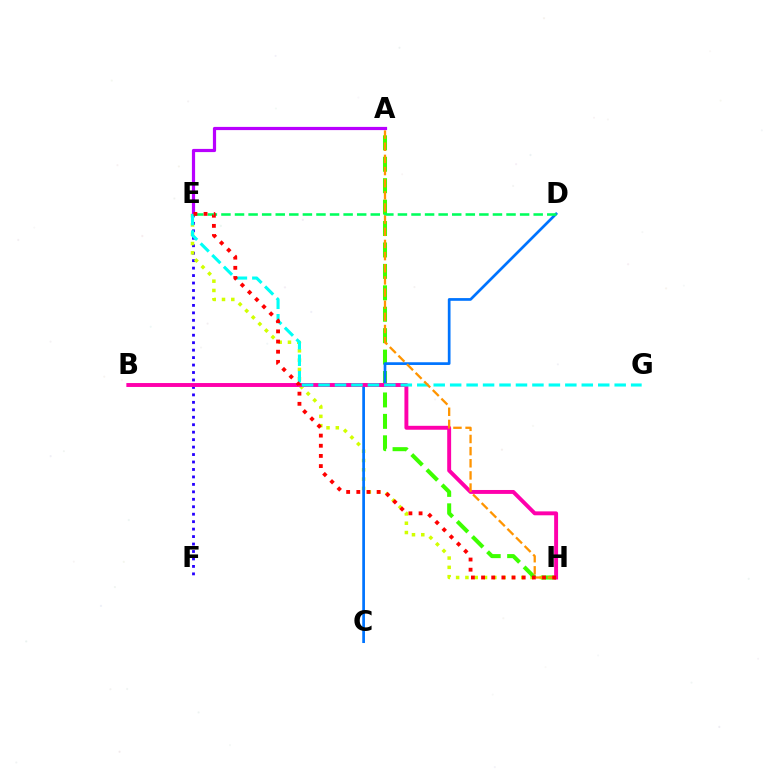{('E', 'F'): [{'color': '#2500ff', 'line_style': 'dotted', 'thickness': 2.03}], ('E', 'H'): [{'color': '#d1ff00', 'line_style': 'dotted', 'thickness': 2.53}, {'color': '#ff0000', 'line_style': 'dotted', 'thickness': 2.76}], ('A', 'H'): [{'color': '#3dff00', 'line_style': 'dashed', 'thickness': 2.91}, {'color': '#ff9400', 'line_style': 'dashed', 'thickness': 1.65}], ('C', 'D'): [{'color': '#0074ff', 'line_style': 'solid', 'thickness': 1.95}], ('A', 'E'): [{'color': '#b900ff', 'line_style': 'solid', 'thickness': 2.3}], ('D', 'E'): [{'color': '#00ff5c', 'line_style': 'dashed', 'thickness': 1.84}], ('B', 'H'): [{'color': '#ff00ac', 'line_style': 'solid', 'thickness': 2.82}], ('E', 'G'): [{'color': '#00fff6', 'line_style': 'dashed', 'thickness': 2.24}]}